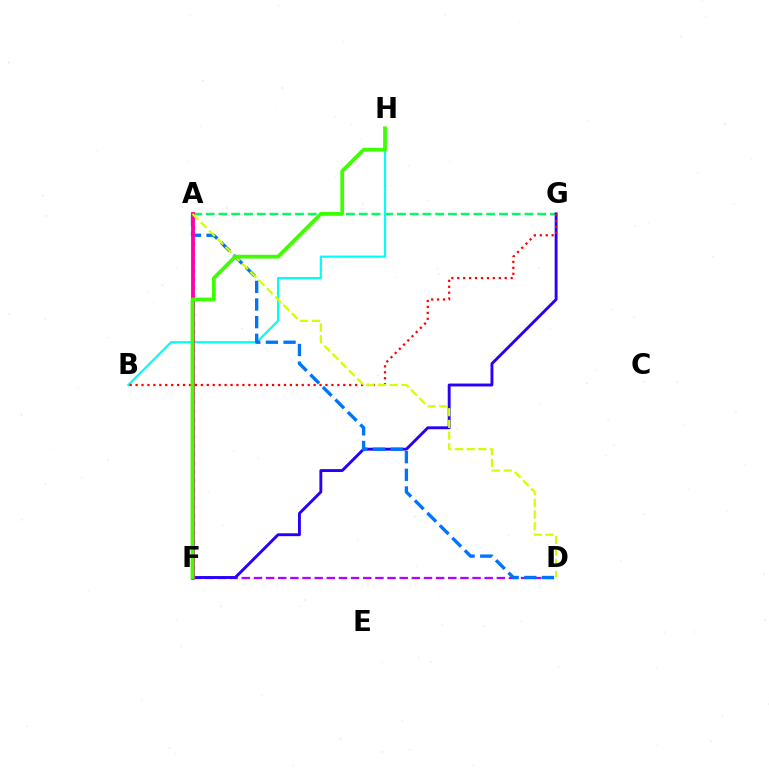{('A', 'G'): [{'color': '#00ff5c', 'line_style': 'dashed', 'thickness': 1.73}], ('D', 'F'): [{'color': '#b900ff', 'line_style': 'dashed', 'thickness': 1.65}], ('B', 'H'): [{'color': '#00fff6', 'line_style': 'solid', 'thickness': 1.58}], ('F', 'G'): [{'color': '#2500ff', 'line_style': 'solid', 'thickness': 2.07}], ('A', 'F'): [{'color': '#ff9400', 'line_style': 'dotted', 'thickness': 2.37}, {'color': '#ff00ac', 'line_style': 'solid', 'thickness': 2.76}], ('A', 'D'): [{'color': '#0074ff', 'line_style': 'dashed', 'thickness': 2.4}, {'color': '#d1ff00', 'line_style': 'dashed', 'thickness': 1.59}], ('B', 'G'): [{'color': '#ff0000', 'line_style': 'dotted', 'thickness': 1.61}], ('F', 'H'): [{'color': '#3dff00', 'line_style': 'solid', 'thickness': 2.7}]}